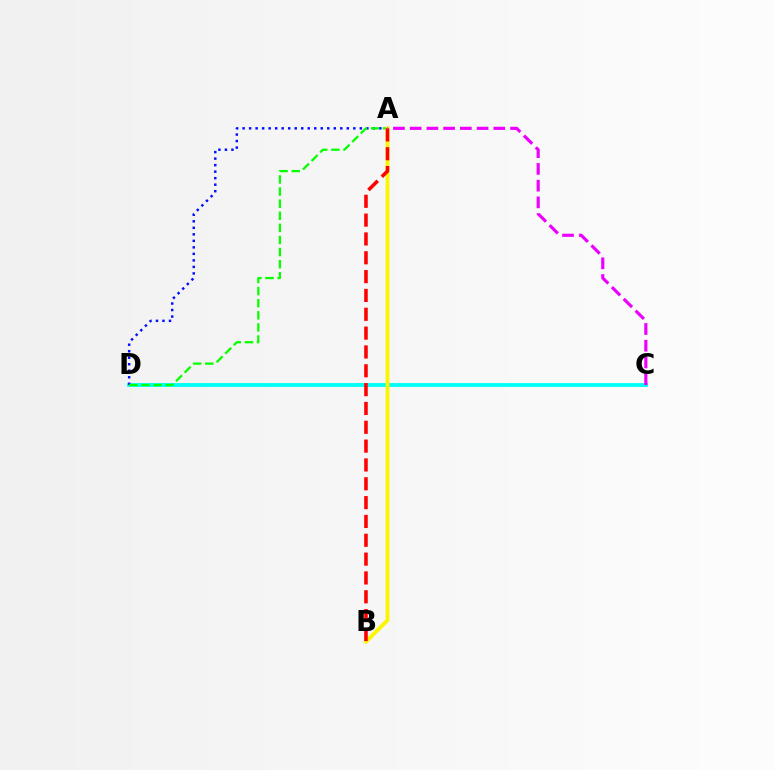{('C', 'D'): [{'color': '#00fff6', 'line_style': 'solid', 'thickness': 2.77}], ('A', 'D'): [{'color': '#0010ff', 'line_style': 'dotted', 'thickness': 1.77}, {'color': '#08ff00', 'line_style': 'dashed', 'thickness': 1.64}], ('A', 'B'): [{'color': '#fcf500', 'line_style': 'solid', 'thickness': 2.74}, {'color': '#ff0000', 'line_style': 'dashed', 'thickness': 2.56}], ('A', 'C'): [{'color': '#ee00ff', 'line_style': 'dashed', 'thickness': 2.27}]}